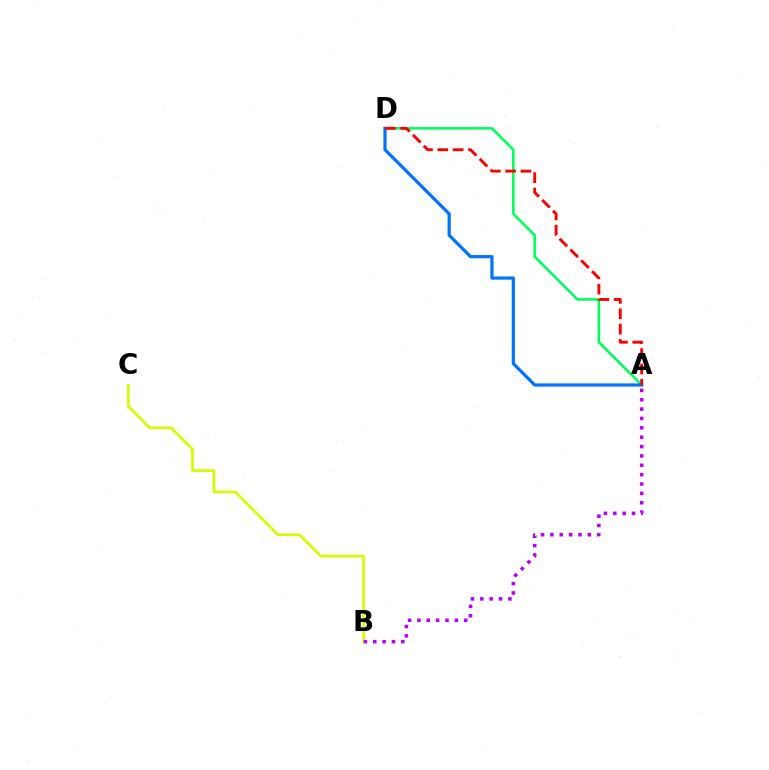{('B', 'C'): [{'color': '#d1ff00', 'line_style': 'solid', 'thickness': 1.96}], ('A', 'B'): [{'color': '#b900ff', 'line_style': 'dotted', 'thickness': 2.54}], ('A', 'D'): [{'color': '#00ff5c', 'line_style': 'solid', 'thickness': 1.85}, {'color': '#0074ff', 'line_style': 'solid', 'thickness': 2.31}, {'color': '#ff0000', 'line_style': 'dashed', 'thickness': 2.08}]}